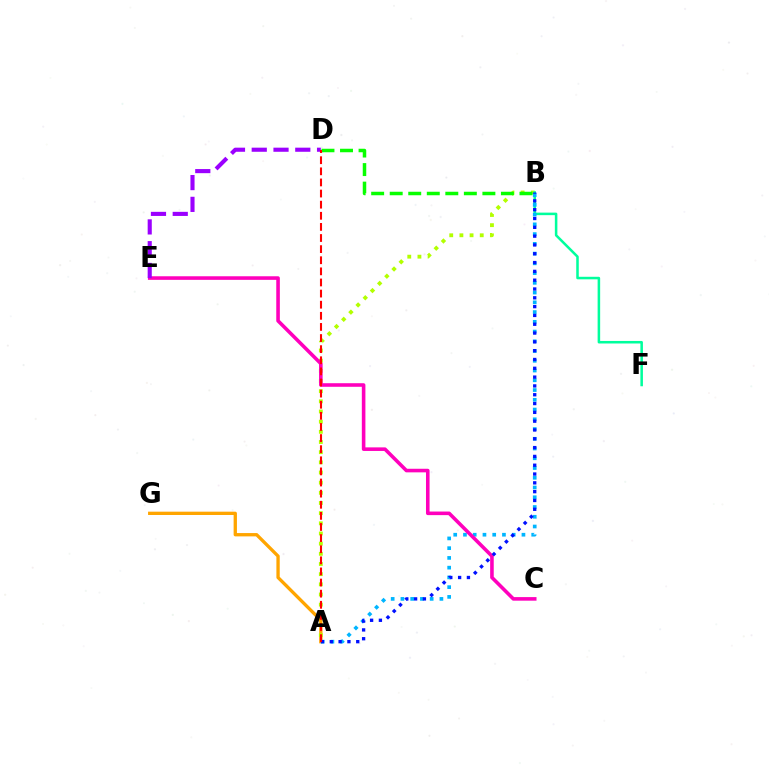{('A', 'G'): [{'color': '#ffa500', 'line_style': 'solid', 'thickness': 2.39}], ('A', 'B'): [{'color': '#b3ff00', 'line_style': 'dotted', 'thickness': 2.76}, {'color': '#00b5ff', 'line_style': 'dotted', 'thickness': 2.65}, {'color': '#0010ff', 'line_style': 'dotted', 'thickness': 2.39}], ('B', 'F'): [{'color': '#00ff9d', 'line_style': 'solid', 'thickness': 1.82}], ('B', 'D'): [{'color': '#08ff00', 'line_style': 'dashed', 'thickness': 2.52}], ('C', 'E'): [{'color': '#ff00bd', 'line_style': 'solid', 'thickness': 2.58}], ('D', 'E'): [{'color': '#9b00ff', 'line_style': 'dashed', 'thickness': 2.96}], ('A', 'D'): [{'color': '#ff0000', 'line_style': 'dashed', 'thickness': 1.51}]}